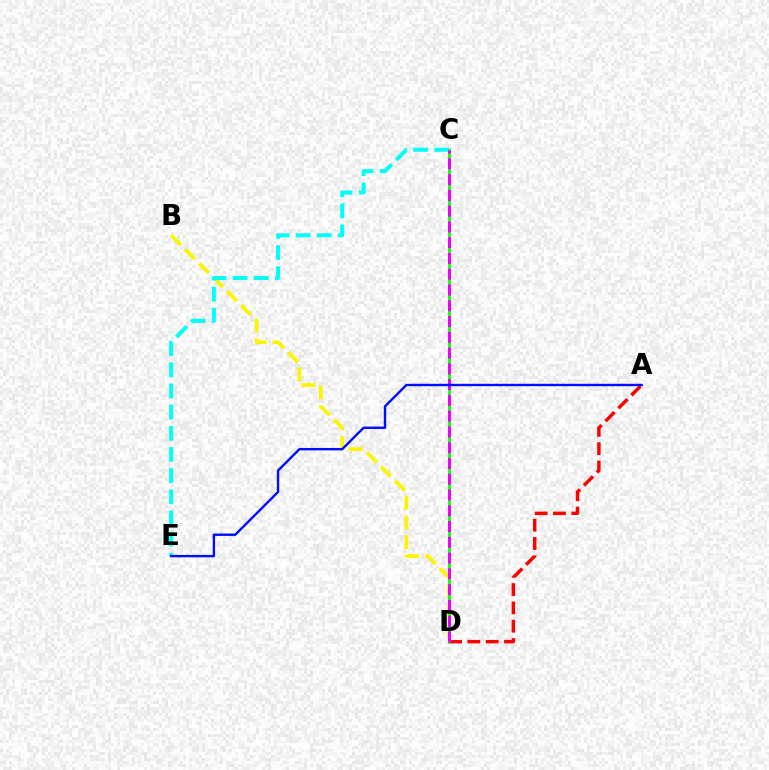{('B', 'D'): [{'color': '#fcf500', 'line_style': 'dashed', 'thickness': 2.69}], ('A', 'D'): [{'color': '#ff0000', 'line_style': 'dashed', 'thickness': 2.49}], ('C', 'E'): [{'color': '#00fff6', 'line_style': 'dashed', 'thickness': 2.88}], ('C', 'D'): [{'color': '#08ff00', 'line_style': 'solid', 'thickness': 1.98}, {'color': '#ee00ff', 'line_style': 'dashed', 'thickness': 2.14}], ('A', 'E'): [{'color': '#0010ff', 'line_style': 'solid', 'thickness': 1.73}]}